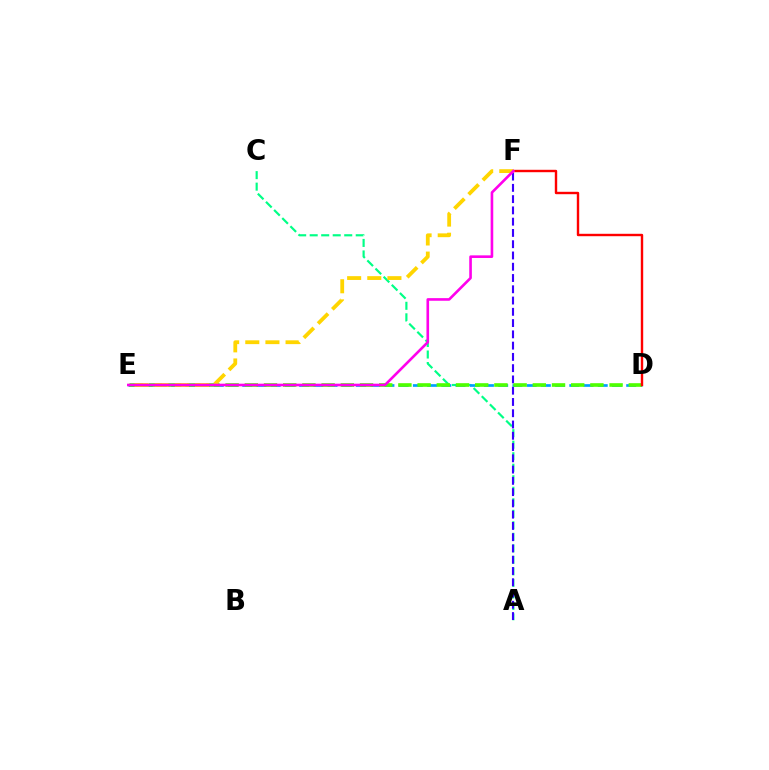{('A', 'C'): [{'color': '#00ff86', 'line_style': 'dashed', 'thickness': 1.56}], ('A', 'F'): [{'color': '#3700ff', 'line_style': 'dashed', 'thickness': 1.53}], ('D', 'E'): [{'color': '#009eff', 'line_style': 'dashed', 'thickness': 1.93}, {'color': '#4fff00', 'line_style': 'dashed', 'thickness': 2.61}], ('D', 'F'): [{'color': '#ff0000', 'line_style': 'solid', 'thickness': 1.73}], ('E', 'F'): [{'color': '#ffd500', 'line_style': 'dashed', 'thickness': 2.74}, {'color': '#ff00ed', 'line_style': 'solid', 'thickness': 1.89}]}